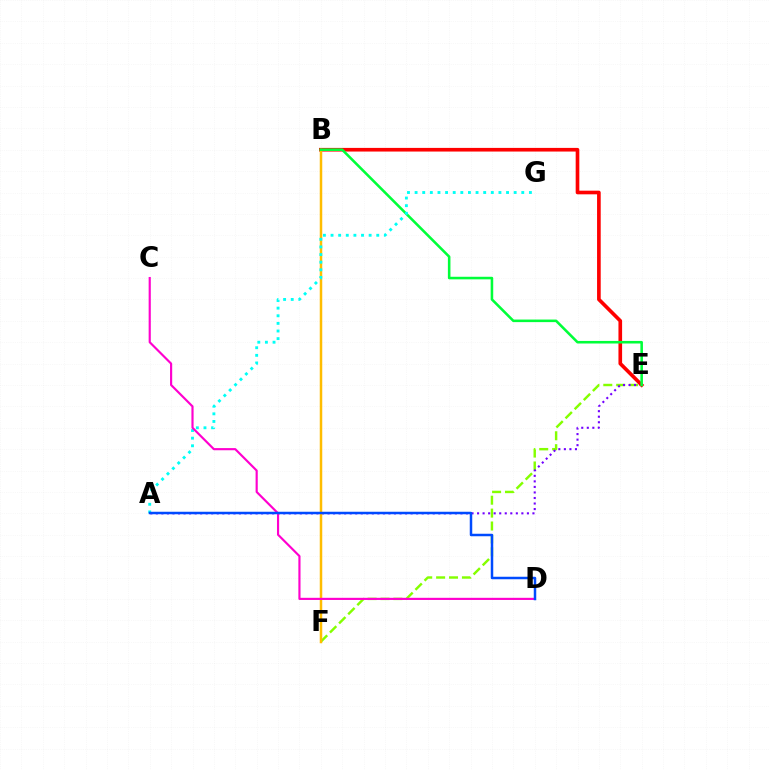{('E', 'F'): [{'color': '#84ff00', 'line_style': 'dashed', 'thickness': 1.75}], ('A', 'E'): [{'color': '#7200ff', 'line_style': 'dotted', 'thickness': 1.5}], ('B', 'E'): [{'color': '#ff0000', 'line_style': 'solid', 'thickness': 2.63}, {'color': '#00ff39', 'line_style': 'solid', 'thickness': 1.85}], ('B', 'F'): [{'color': '#ffbd00', 'line_style': 'solid', 'thickness': 1.8}], ('A', 'G'): [{'color': '#00fff6', 'line_style': 'dotted', 'thickness': 2.07}], ('C', 'D'): [{'color': '#ff00cf', 'line_style': 'solid', 'thickness': 1.55}], ('A', 'D'): [{'color': '#004bff', 'line_style': 'solid', 'thickness': 1.79}]}